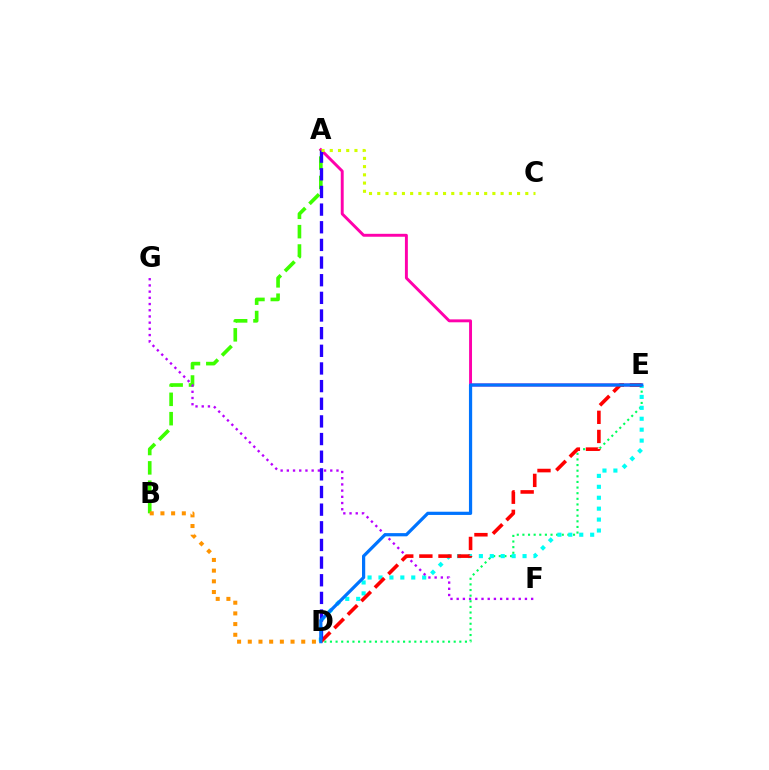{('D', 'E'): [{'color': '#00ff5c', 'line_style': 'dotted', 'thickness': 1.53}, {'color': '#00fff6', 'line_style': 'dotted', 'thickness': 2.97}, {'color': '#ff0000', 'line_style': 'dashed', 'thickness': 2.6}, {'color': '#0074ff', 'line_style': 'solid', 'thickness': 2.32}], ('A', 'B'): [{'color': '#3dff00', 'line_style': 'dashed', 'thickness': 2.63}], ('B', 'D'): [{'color': '#ff9400', 'line_style': 'dotted', 'thickness': 2.91}], ('A', 'E'): [{'color': '#ff00ac', 'line_style': 'solid', 'thickness': 2.1}], ('F', 'G'): [{'color': '#b900ff', 'line_style': 'dotted', 'thickness': 1.69}], ('A', 'D'): [{'color': '#2500ff', 'line_style': 'dashed', 'thickness': 2.4}], ('A', 'C'): [{'color': '#d1ff00', 'line_style': 'dotted', 'thickness': 2.23}]}